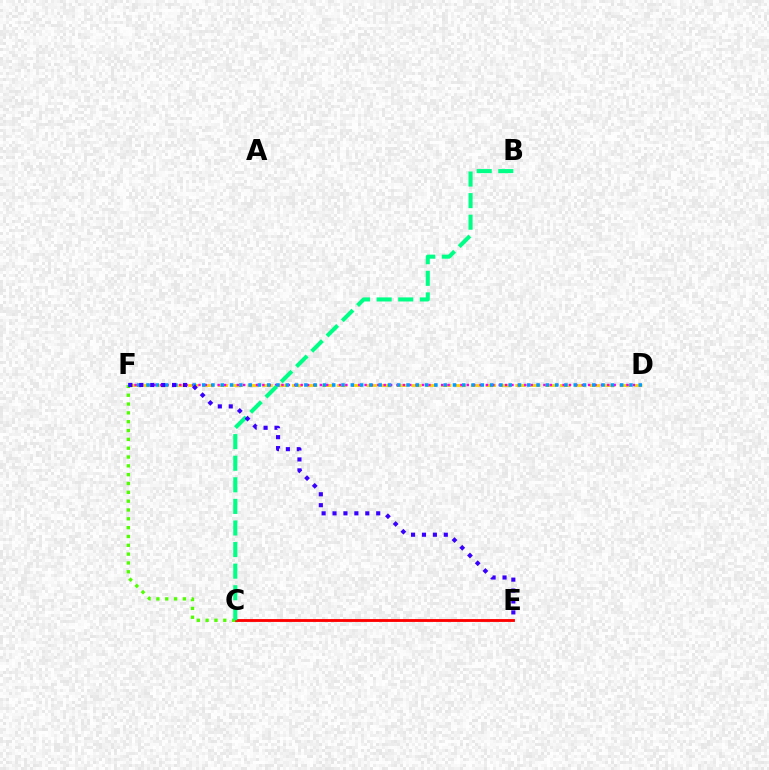{('D', 'F'): [{'color': '#ffd500', 'line_style': 'dashed', 'thickness': 2.02}, {'color': '#ff00ed', 'line_style': 'dotted', 'thickness': 1.74}, {'color': '#009eff', 'line_style': 'dotted', 'thickness': 2.52}], ('C', 'E'): [{'color': '#ff0000', 'line_style': 'solid', 'thickness': 2.05}], ('C', 'F'): [{'color': '#4fff00', 'line_style': 'dotted', 'thickness': 2.4}], ('B', 'C'): [{'color': '#00ff86', 'line_style': 'dashed', 'thickness': 2.93}], ('E', 'F'): [{'color': '#3700ff', 'line_style': 'dotted', 'thickness': 2.97}]}